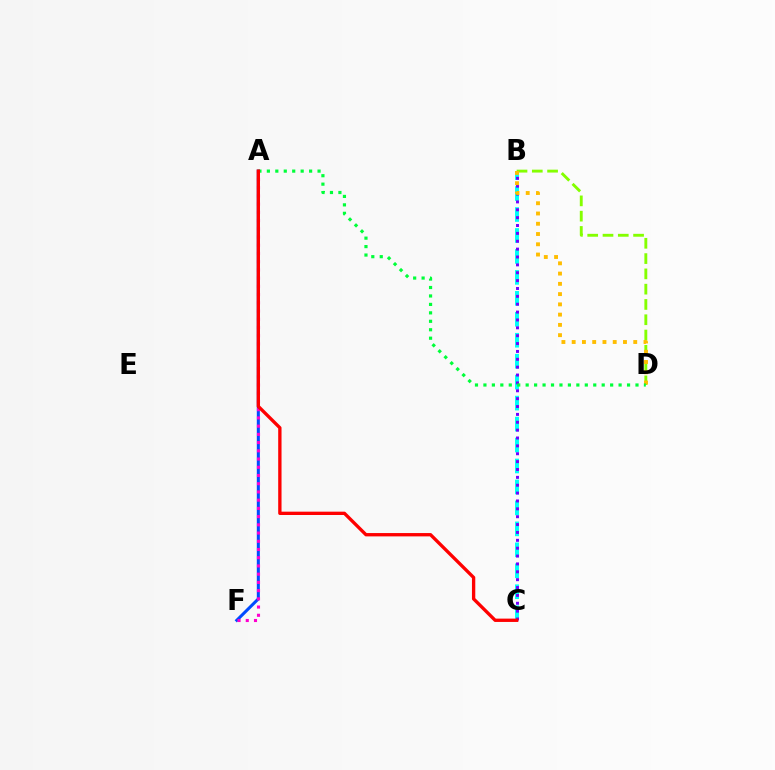{('B', 'C'): [{'color': '#00fff6', 'line_style': 'dashed', 'thickness': 2.85}, {'color': '#7200ff', 'line_style': 'dotted', 'thickness': 2.14}], ('B', 'D'): [{'color': '#84ff00', 'line_style': 'dashed', 'thickness': 2.08}, {'color': '#ffbd00', 'line_style': 'dotted', 'thickness': 2.79}], ('A', 'F'): [{'color': '#004bff', 'line_style': 'solid', 'thickness': 2.19}, {'color': '#ff00cf', 'line_style': 'dotted', 'thickness': 2.23}], ('A', 'D'): [{'color': '#00ff39', 'line_style': 'dotted', 'thickness': 2.3}], ('A', 'C'): [{'color': '#ff0000', 'line_style': 'solid', 'thickness': 2.4}]}